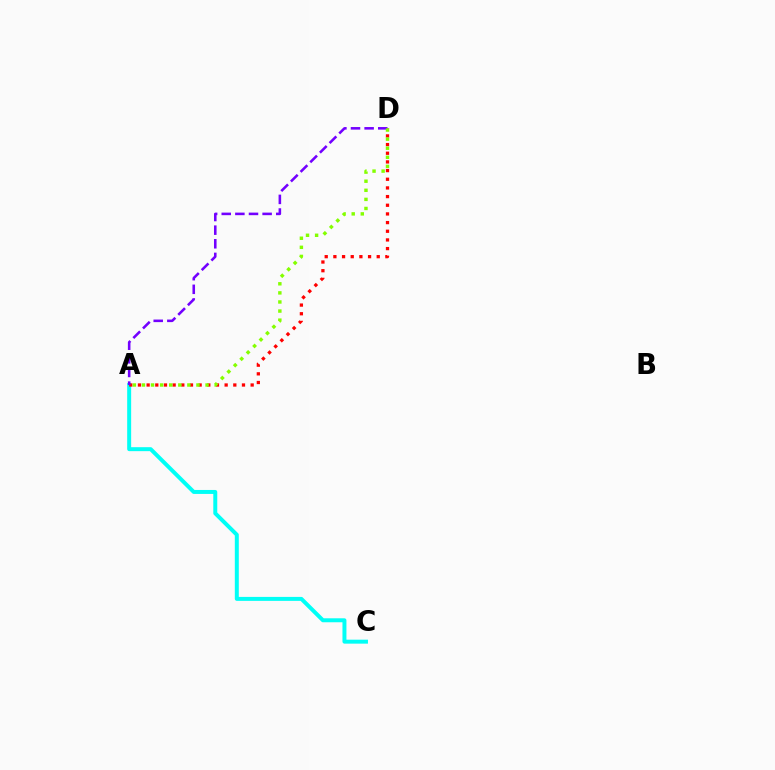{('A', 'C'): [{'color': '#00fff6', 'line_style': 'solid', 'thickness': 2.86}], ('A', 'D'): [{'color': '#ff0000', 'line_style': 'dotted', 'thickness': 2.36}, {'color': '#7200ff', 'line_style': 'dashed', 'thickness': 1.85}, {'color': '#84ff00', 'line_style': 'dotted', 'thickness': 2.47}]}